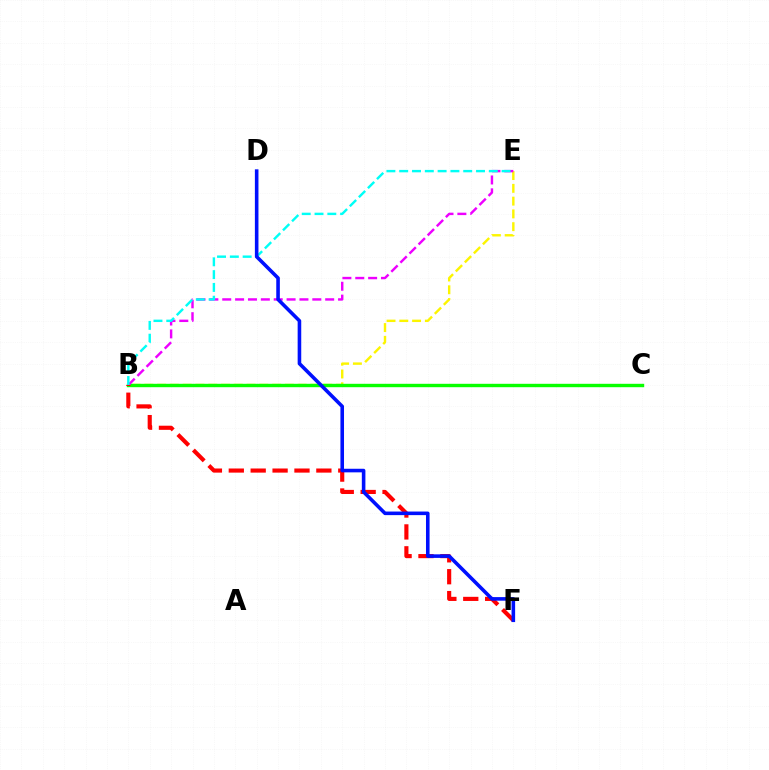{('B', 'E'): [{'color': '#fcf500', 'line_style': 'dashed', 'thickness': 1.74}, {'color': '#ee00ff', 'line_style': 'dashed', 'thickness': 1.75}, {'color': '#00fff6', 'line_style': 'dashed', 'thickness': 1.74}], ('B', 'C'): [{'color': '#08ff00', 'line_style': 'solid', 'thickness': 2.45}], ('B', 'F'): [{'color': '#ff0000', 'line_style': 'dashed', 'thickness': 2.97}], ('D', 'F'): [{'color': '#0010ff', 'line_style': 'solid', 'thickness': 2.58}]}